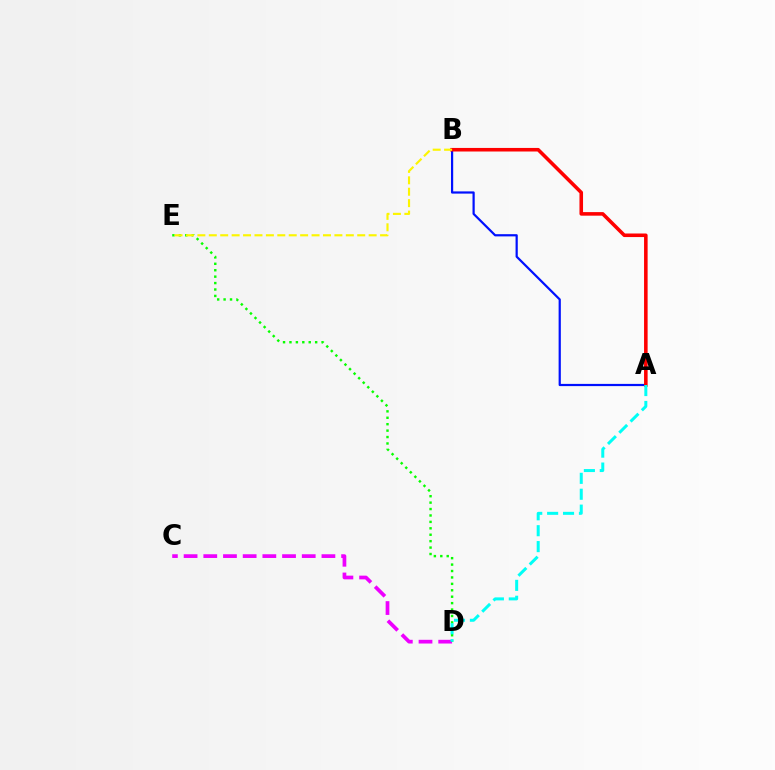{('A', 'B'): [{'color': '#0010ff', 'line_style': 'solid', 'thickness': 1.59}, {'color': '#ff0000', 'line_style': 'solid', 'thickness': 2.57}], ('C', 'D'): [{'color': '#ee00ff', 'line_style': 'dashed', 'thickness': 2.67}], ('D', 'E'): [{'color': '#08ff00', 'line_style': 'dotted', 'thickness': 1.75}], ('B', 'E'): [{'color': '#fcf500', 'line_style': 'dashed', 'thickness': 1.55}], ('A', 'D'): [{'color': '#00fff6', 'line_style': 'dashed', 'thickness': 2.16}]}